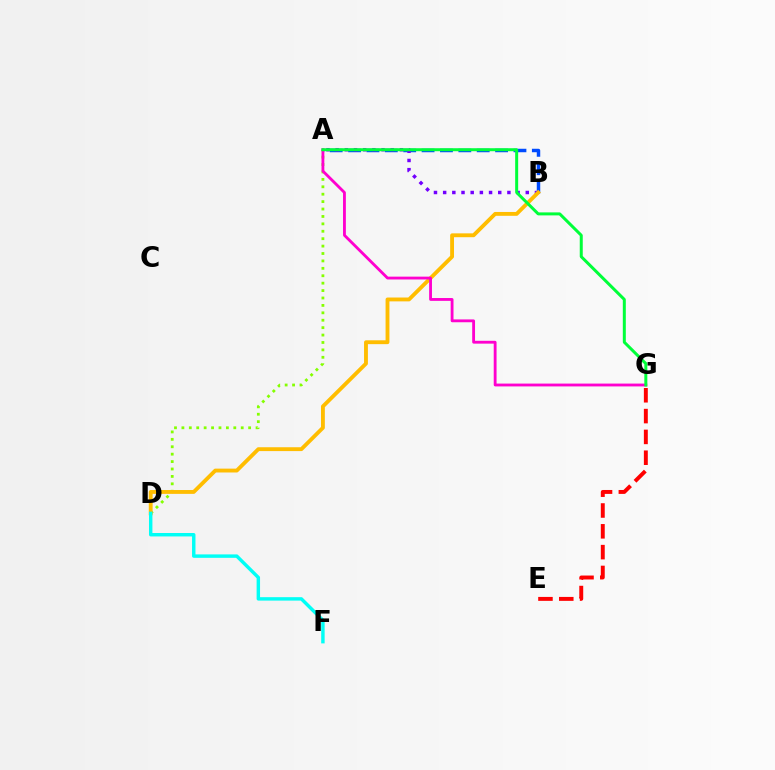{('A', 'B'): [{'color': '#004bff', 'line_style': 'dashed', 'thickness': 2.5}, {'color': '#7200ff', 'line_style': 'dotted', 'thickness': 2.49}], ('A', 'D'): [{'color': '#84ff00', 'line_style': 'dotted', 'thickness': 2.01}], ('B', 'D'): [{'color': '#ffbd00', 'line_style': 'solid', 'thickness': 2.77}], ('A', 'G'): [{'color': '#ff00cf', 'line_style': 'solid', 'thickness': 2.04}, {'color': '#00ff39', 'line_style': 'solid', 'thickness': 2.16}], ('E', 'G'): [{'color': '#ff0000', 'line_style': 'dashed', 'thickness': 2.83}], ('D', 'F'): [{'color': '#00fff6', 'line_style': 'solid', 'thickness': 2.47}]}